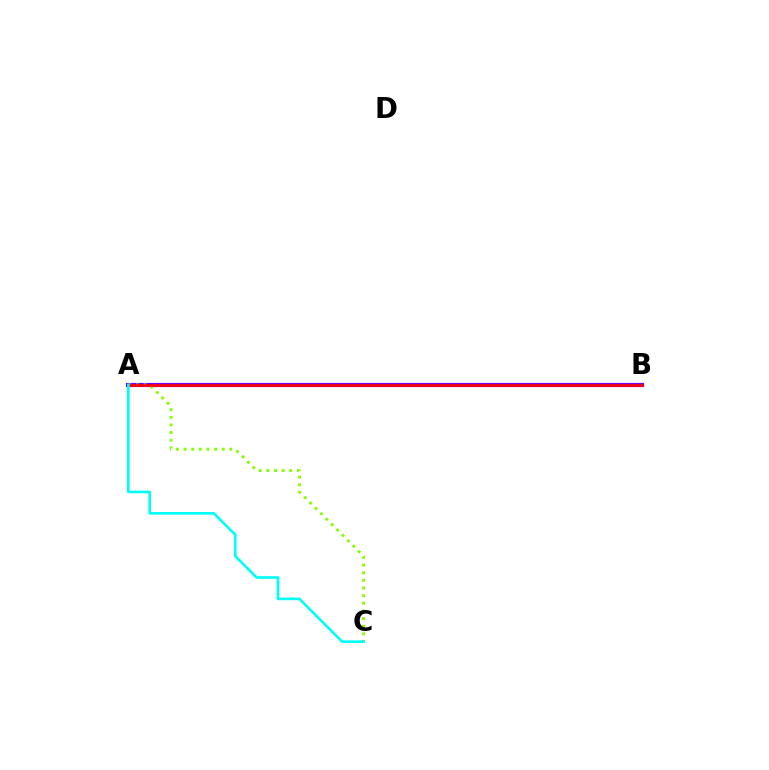{('A', 'B'): [{'color': '#7200ff', 'line_style': 'solid', 'thickness': 2.98}, {'color': '#ff0000', 'line_style': 'solid', 'thickness': 1.9}], ('A', 'C'): [{'color': '#84ff00', 'line_style': 'dotted', 'thickness': 2.07}, {'color': '#00fff6', 'line_style': 'solid', 'thickness': 1.9}]}